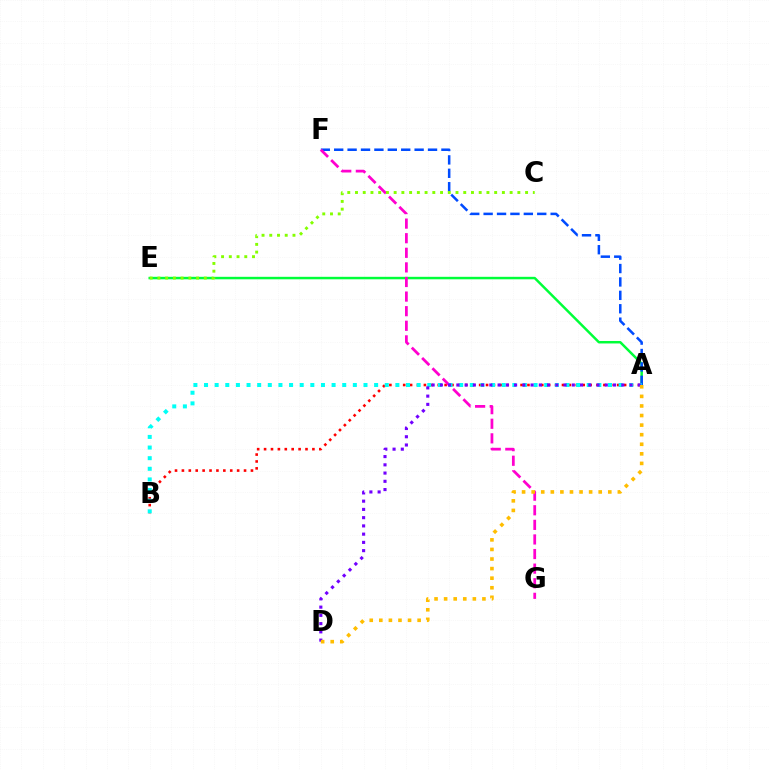{('A', 'B'): [{'color': '#ff0000', 'line_style': 'dotted', 'thickness': 1.88}, {'color': '#00fff6', 'line_style': 'dotted', 'thickness': 2.89}], ('A', 'E'): [{'color': '#00ff39', 'line_style': 'solid', 'thickness': 1.79}], ('A', 'F'): [{'color': '#004bff', 'line_style': 'dashed', 'thickness': 1.82}], ('F', 'G'): [{'color': '#ff00cf', 'line_style': 'dashed', 'thickness': 1.98}], ('A', 'D'): [{'color': '#7200ff', 'line_style': 'dotted', 'thickness': 2.24}, {'color': '#ffbd00', 'line_style': 'dotted', 'thickness': 2.6}], ('C', 'E'): [{'color': '#84ff00', 'line_style': 'dotted', 'thickness': 2.1}]}